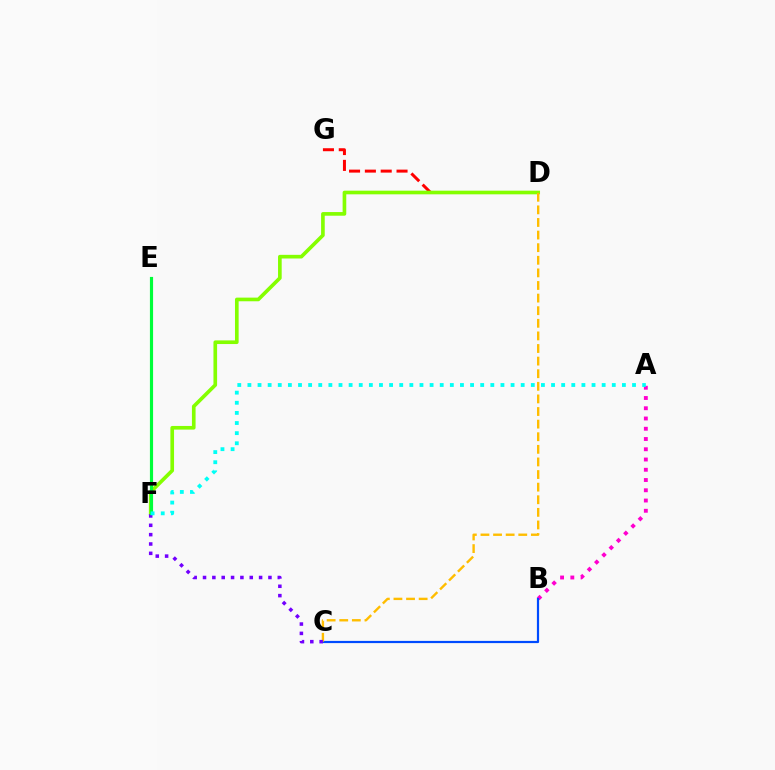{('D', 'G'): [{'color': '#ff0000', 'line_style': 'dashed', 'thickness': 2.15}], ('A', 'B'): [{'color': '#ff00cf', 'line_style': 'dotted', 'thickness': 2.79}], ('D', 'F'): [{'color': '#84ff00', 'line_style': 'solid', 'thickness': 2.63}], ('B', 'C'): [{'color': '#004bff', 'line_style': 'solid', 'thickness': 1.59}], ('C', 'D'): [{'color': '#ffbd00', 'line_style': 'dashed', 'thickness': 1.71}], ('C', 'F'): [{'color': '#7200ff', 'line_style': 'dotted', 'thickness': 2.54}], ('E', 'F'): [{'color': '#00ff39', 'line_style': 'solid', 'thickness': 2.28}], ('A', 'F'): [{'color': '#00fff6', 'line_style': 'dotted', 'thickness': 2.75}]}